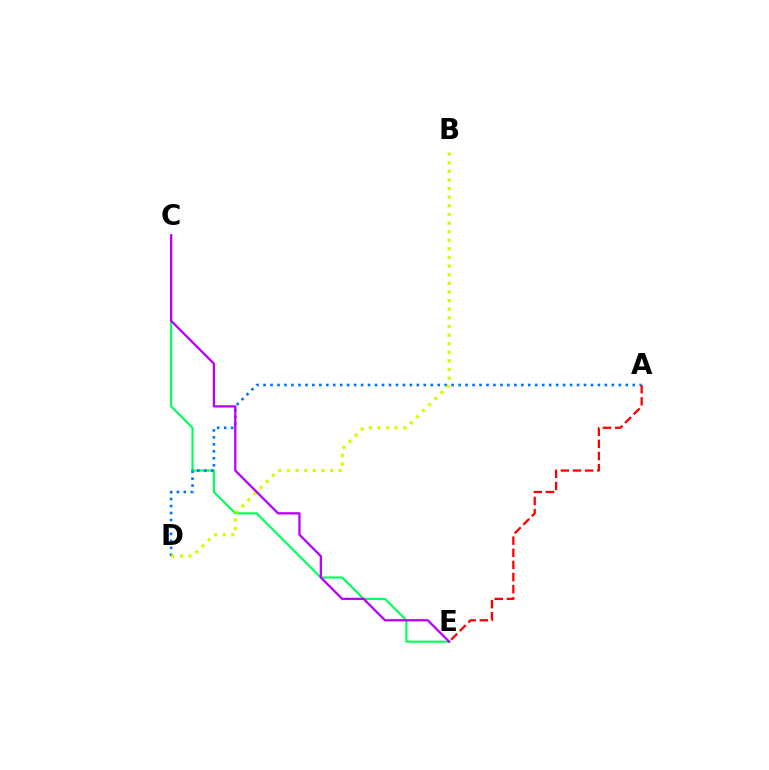{('C', 'E'): [{'color': '#00ff5c', 'line_style': 'solid', 'thickness': 1.54}, {'color': '#b900ff', 'line_style': 'solid', 'thickness': 1.64}], ('A', 'D'): [{'color': '#0074ff', 'line_style': 'dotted', 'thickness': 1.89}], ('A', 'E'): [{'color': '#ff0000', 'line_style': 'dashed', 'thickness': 1.65}], ('B', 'D'): [{'color': '#d1ff00', 'line_style': 'dotted', 'thickness': 2.34}]}